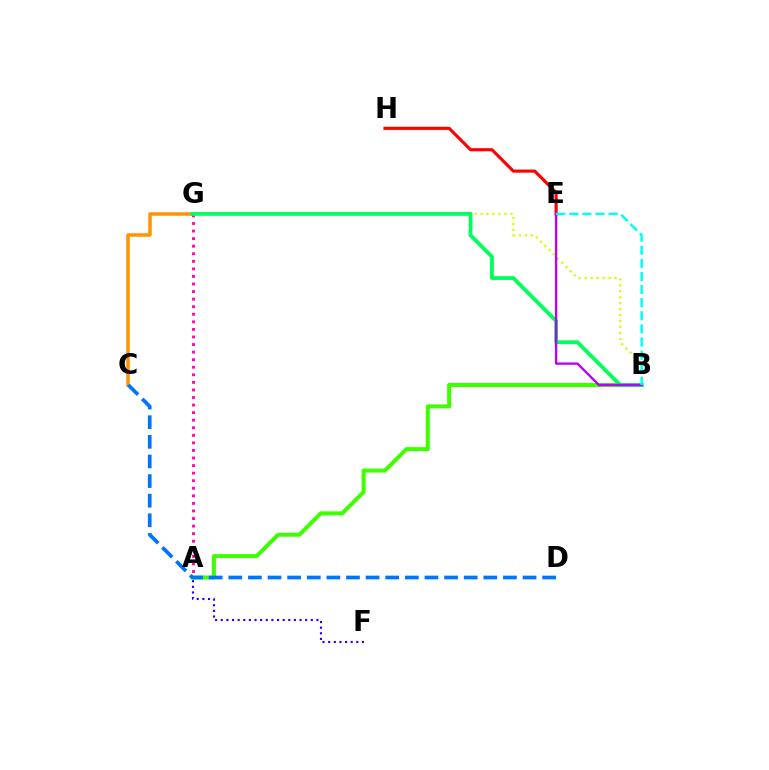{('A', 'B'): [{'color': '#3dff00', 'line_style': 'solid', 'thickness': 2.88}], ('A', 'F'): [{'color': '#2500ff', 'line_style': 'dotted', 'thickness': 1.53}], ('A', 'G'): [{'color': '#ff00ac', 'line_style': 'dotted', 'thickness': 2.06}], ('B', 'G'): [{'color': '#d1ff00', 'line_style': 'dotted', 'thickness': 1.62}, {'color': '#00ff5c', 'line_style': 'solid', 'thickness': 2.75}], ('C', 'G'): [{'color': '#ff9400', 'line_style': 'solid', 'thickness': 2.53}], ('E', 'H'): [{'color': '#ff0000', 'line_style': 'solid', 'thickness': 2.26}], ('C', 'D'): [{'color': '#0074ff', 'line_style': 'dashed', 'thickness': 2.66}], ('B', 'E'): [{'color': '#b900ff', 'line_style': 'solid', 'thickness': 1.69}, {'color': '#00fff6', 'line_style': 'dashed', 'thickness': 1.78}]}